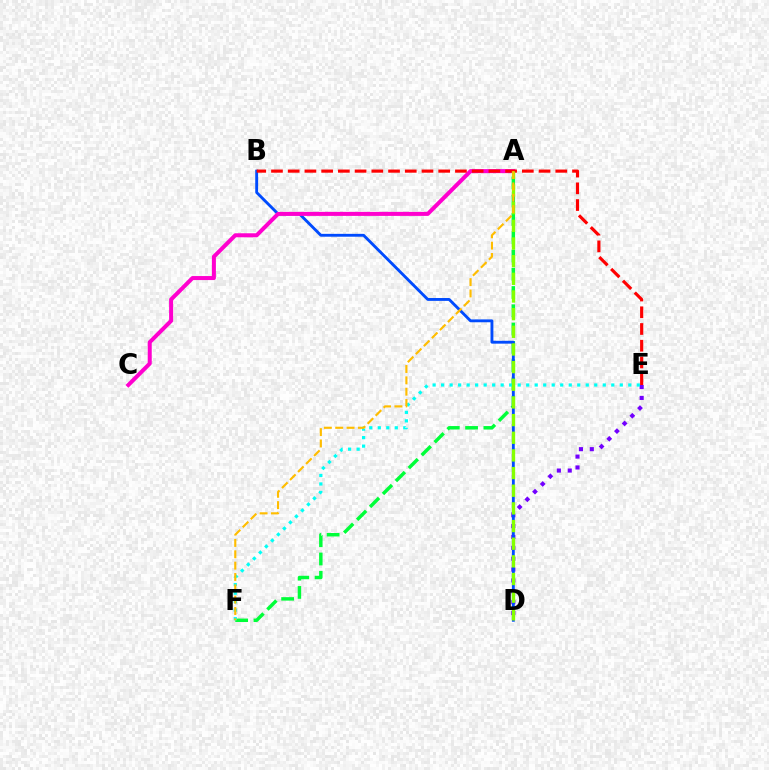{('D', 'E'): [{'color': '#7200ff', 'line_style': 'dotted', 'thickness': 2.95}], ('A', 'F'): [{'color': '#00ff39', 'line_style': 'dashed', 'thickness': 2.48}, {'color': '#ffbd00', 'line_style': 'dashed', 'thickness': 1.54}], ('B', 'D'): [{'color': '#004bff', 'line_style': 'solid', 'thickness': 2.06}], ('E', 'F'): [{'color': '#00fff6', 'line_style': 'dotted', 'thickness': 2.31}], ('A', 'C'): [{'color': '#ff00cf', 'line_style': 'solid', 'thickness': 2.89}], ('B', 'E'): [{'color': '#ff0000', 'line_style': 'dashed', 'thickness': 2.27}], ('A', 'D'): [{'color': '#84ff00', 'line_style': 'dashed', 'thickness': 2.4}]}